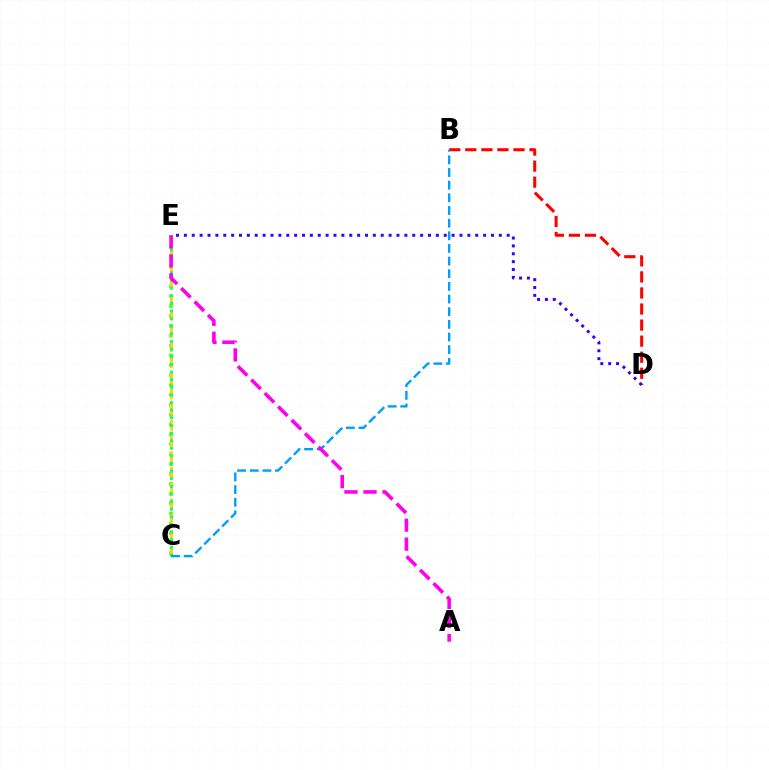{('C', 'E'): [{'color': '#4fff00', 'line_style': 'dotted', 'thickness': 2.68}, {'color': '#ffd500', 'line_style': 'dashed', 'thickness': 2.14}, {'color': '#00ff86', 'line_style': 'dotted', 'thickness': 2.07}], ('B', 'D'): [{'color': '#ff0000', 'line_style': 'dashed', 'thickness': 2.18}], ('B', 'C'): [{'color': '#009eff', 'line_style': 'dashed', 'thickness': 1.72}], ('A', 'E'): [{'color': '#ff00ed', 'line_style': 'dashed', 'thickness': 2.58}], ('D', 'E'): [{'color': '#3700ff', 'line_style': 'dotted', 'thickness': 2.14}]}